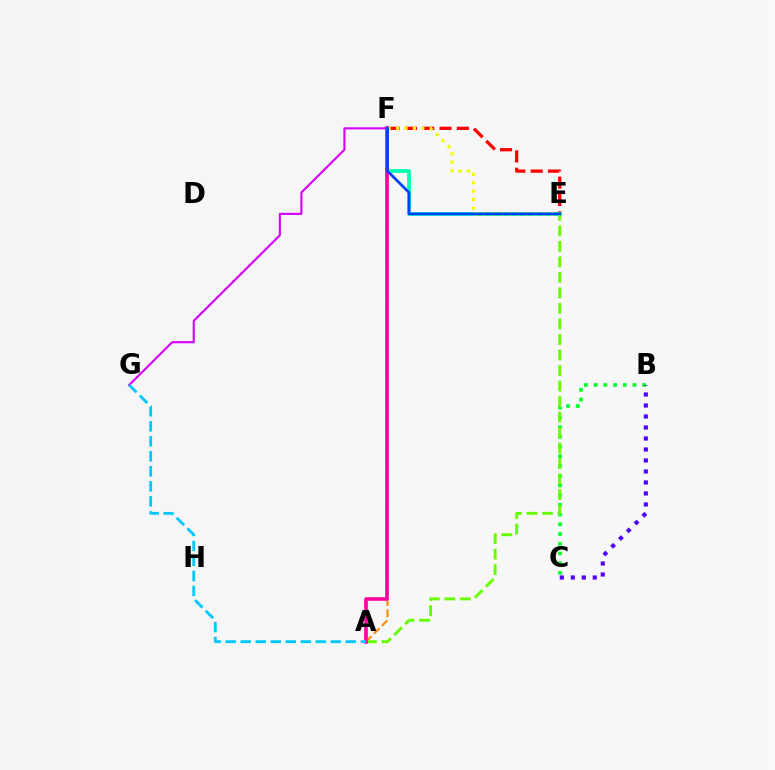{('E', 'F'): [{'color': '#ff0000', 'line_style': 'dashed', 'thickness': 2.35}, {'color': '#00ffaf', 'line_style': 'solid', 'thickness': 2.69}, {'color': '#eeff00', 'line_style': 'dotted', 'thickness': 2.29}, {'color': '#003fff', 'line_style': 'solid', 'thickness': 1.94}], ('A', 'F'): [{'color': '#ff8800', 'line_style': 'dashed', 'thickness': 1.52}, {'color': '#ff00a0', 'line_style': 'solid', 'thickness': 2.59}], ('B', 'C'): [{'color': '#00ff27', 'line_style': 'dotted', 'thickness': 2.64}, {'color': '#4f00ff', 'line_style': 'dotted', 'thickness': 2.99}], ('A', 'E'): [{'color': '#66ff00', 'line_style': 'dashed', 'thickness': 2.11}], ('F', 'G'): [{'color': '#d600ff', 'line_style': 'solid', 'thickness': 1.53}], ('A', 'G'): [{'color': '#00c7ff', 'line_style': 'dashed', 'thickness': 2.04}]}